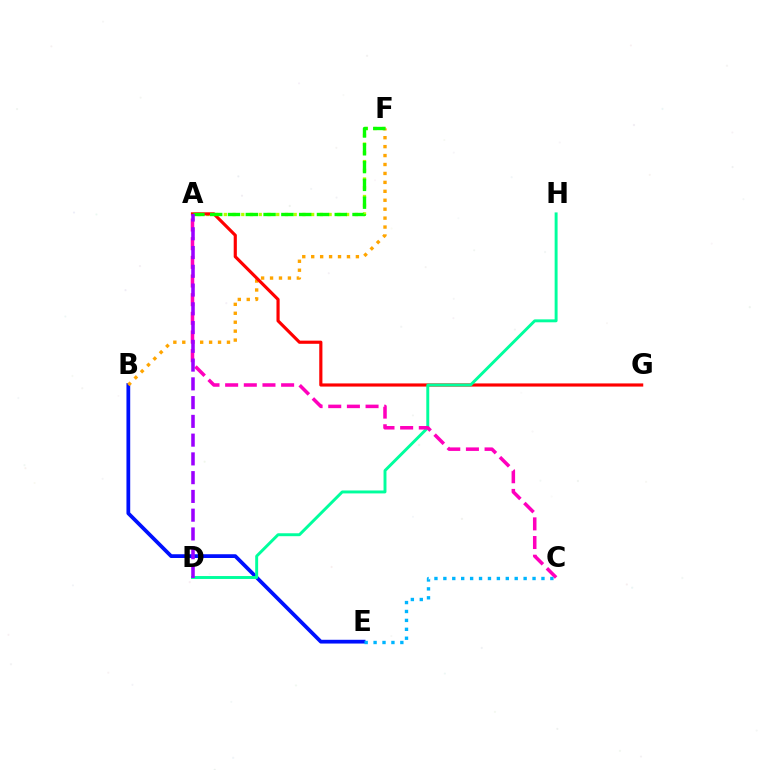{('A', 'F'): [{'color': '#b3ff00', 'line_style': 'dotted', 'thickness': 2.37}, {'color': '#08ff00', 'line_style': 'dashed', 'thickness': 2.42}], ('B', 'E'): [{'color': '#0010ff', 'line_style': 'solid', 'thickness': 2.7}], ('B', 'F'): [{'color': '#ffa500', 'line_style': 'dotted', 'thickness': 2.43}], ('A', 'G'): [{'color': '#ff0000', 'line_style': 'solid', 'thickness': 2.27}], ('D', 'H'): [{'color': '#00ff9d', 'line_style': 'solid', 'thickness': 2.11}], ('A', 'C'): [{'color': '#ff00bd', 'line_style': 'dashed', 'thickness': 2.53}], ('A', 'D'): [{'color': '#9b00ff', 'line_style': 'dashed', 'thickness': 2.55}], ('C', 'E'): [{'color': '#00b5ff', 'line_style': 'dotted', 'thickness': 2.42}]}